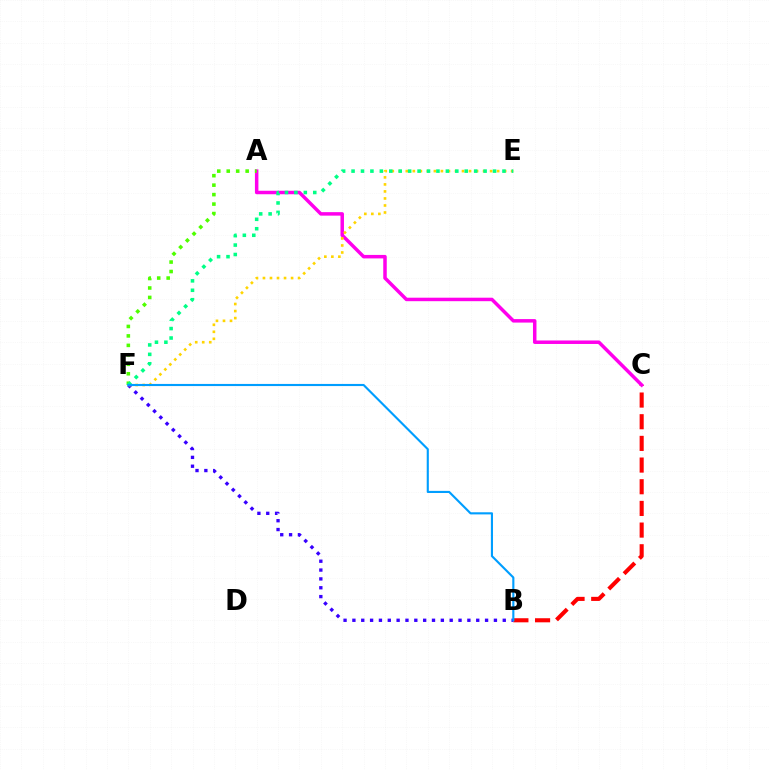{('B', 'C'): [{'color': '#ff0000', 'line_style': 'dashed', 'thickness': 2.94}], ('A', 'C'): [{'color': '#ff00ed', 'line_style': 'solid', 'thickness': 2.51}], ('B', 'F'): [{'color': '#3700ff', 'line_style': 'dotted', 'thickness': 2.4}, {'color': '#009eff', 'line_style': 'solid', 'thickness': 1.53}], ('A', 'F'): [{'color': '#4fff00', 'line_style': 'dotted', 'thickness': 2.57}], ('E', 'F'): [{'color': '#ffd500', 'line_style': 'dotted', 'thickness': 1.91}, {'color': '#00ff86', 'line_style': 'dotted', 'thickness': 2.56}]}